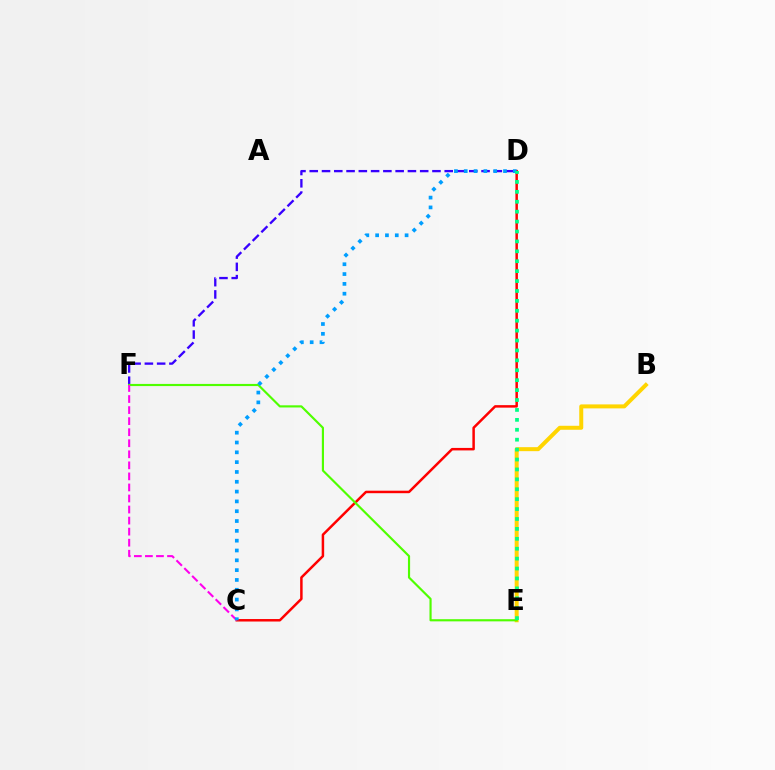{('D', 'F'): [{'color': '#3700ff', 'line_style': 'dashed', 'thickness': 1.67}], ('B', 'E'): [{'color': '#ffd500', 'line_style': 'solid', 'thickness': 2.87}], ('C', 'D'): [{'color': '#ff0000', 'line_style': 'solid', 'thickness': 1.79}, {'color': '#009eff', 'line_style': 'dotted', 'thickness': 2.67}], ('E', 'F'): [{'color': '#4fff00', 'line_style': 'solid', 'thickness': 1.55}], ('C', 'F'): [{'color': '#ff00ed', 'line_style': 'dashed', 'thickness': 1.5}], ('D', 'E'): [{'color': '#00ff86', 'line_style': 'dotted', 'thickness': 2.69}]}